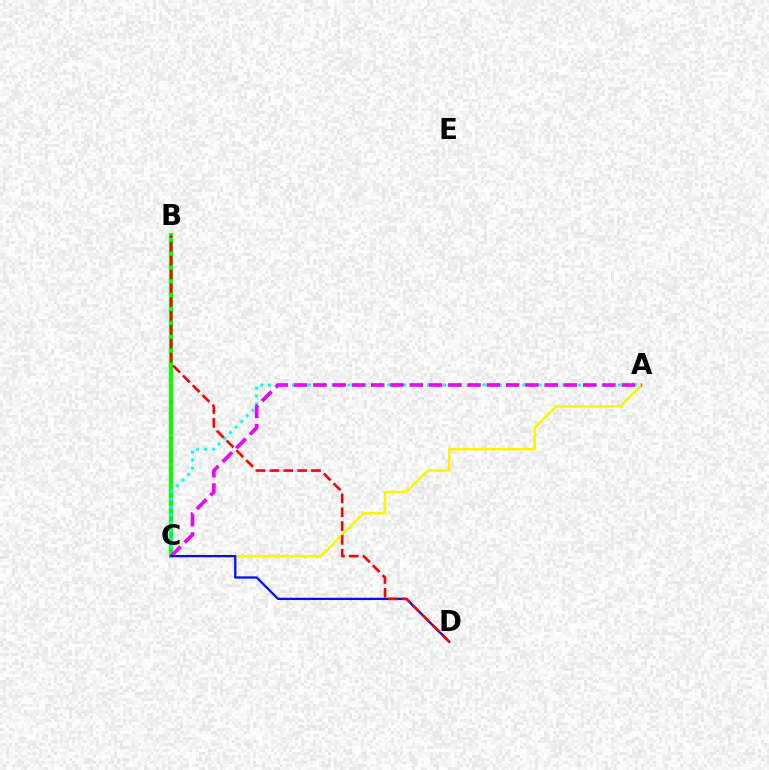{('B', 'C'): [{'color': '#08ff00', 'line_style': 'solid', 'thickness': 2.95}], ('A', 'C'): [{'color': '#00fff6', 'line_style': 'dotted', 'thickness': 2.16}, {'color': '#fcf500', 'line_style': 'solid', 'thickness': 1.81}, {'color': '#ee00ff', 'line_style': 'dashed', 'thickness': 2.62}], ('C', 'D'): [{'color': '#0010ff', 'line_style': 'solid', 'thickness': 1.64}], ('B', 'D'): [{'color': '#ff0000', 'line_style': 'dashed', 'thickness': 1.88}]}